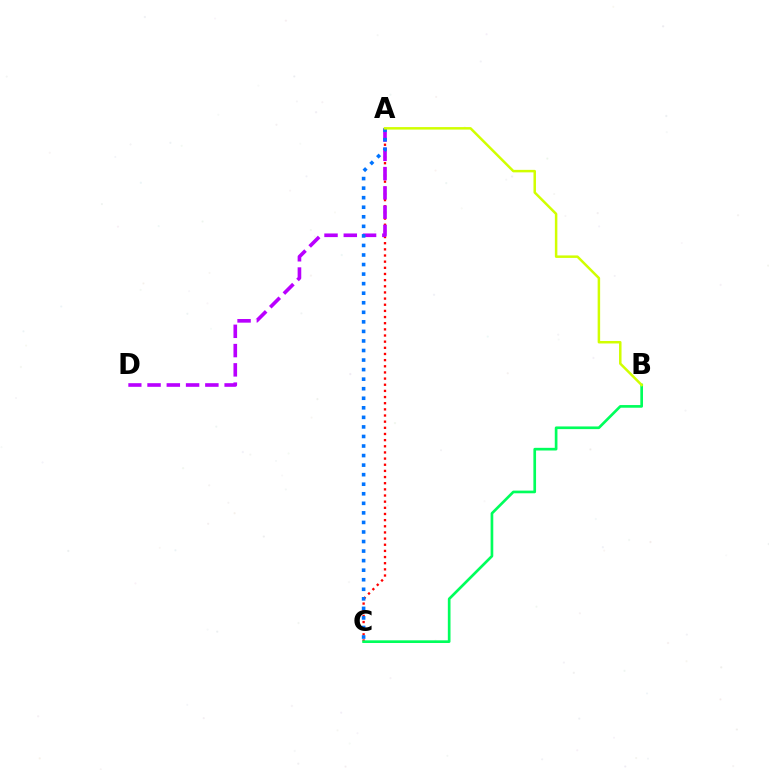{('A', 'C'): [{'color': '#ff0000', 'line_style': 'dotted', 'thickness': 1.67}, {'color': '#0074ff', 'line_style': 'dotted', 'thickness': 2.6}], ('A', 'D'): [{'color': '#b900ff', 'line_style': 'dashed', 'thickness': 2.62}], ('B', 'C'): [{'color': '#00ff5c', 'line_style': 'solid', 'thickness': 1.92}], ('A', 'B'): [{'color': '#d1ff00', 'line_style': 'solid', 'thickness': 1.8}]}